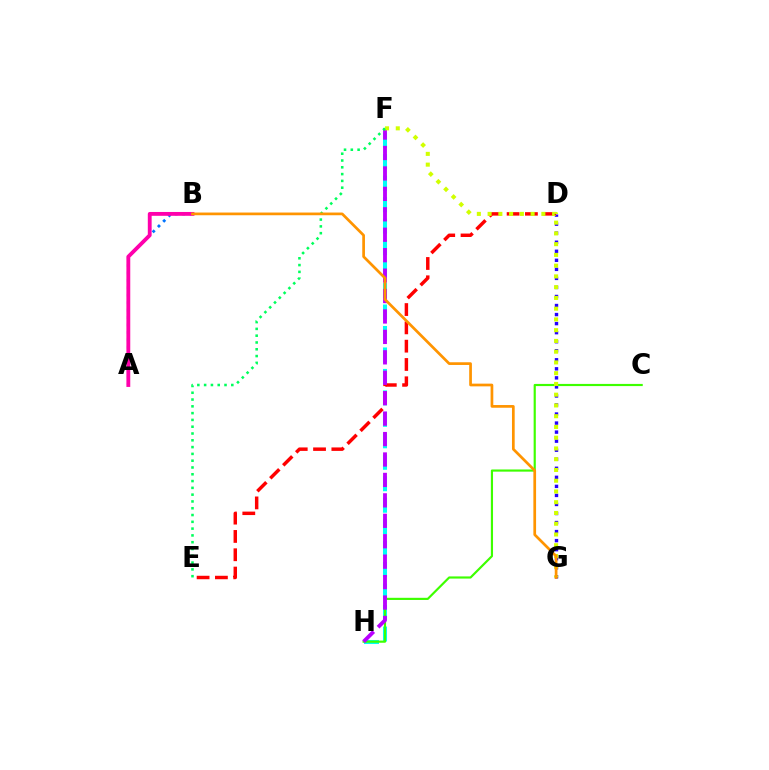{('D', 'G'): [{'color': '#2500ff', 'line_style': 'dotted', 'thickness': 2.46}], ('F', 'H'): [{'color': '#00fff6', 'line_style': 'dashed', 'thickness': 2.92}, {'color': '#b900ff', 'line_style': 'dashed', 'thickness': 2.78}], ('A', 'B'): [{'color': '#0074ff', 'line_style': 'dotted', 'thickness': 2.02}, {'color': '#ff00ac', 'line_style': 'solid', 'thickness': 2.77}], ('C', 'H'): [{'color': '#3dff00', 'line_style': 'solid', 'thickness': 1.56}], ('D', 'E'): [{'color': '#ff0000', 'line_style': 'dashed', 'thickness': 2.49}], ('F', 'G'): [{'color': '#d1ff00', 'line_style': 'dotted', 'thickness': 2.92}], ('E', 'F'): [{'color': '#00ff5c', 'line_style': 'dotted', 'thickness': 1.85}], ('B', 'G'): [{'color': '#ff9400', 'line_style': 'solid', 'thickness': 1.95}]}